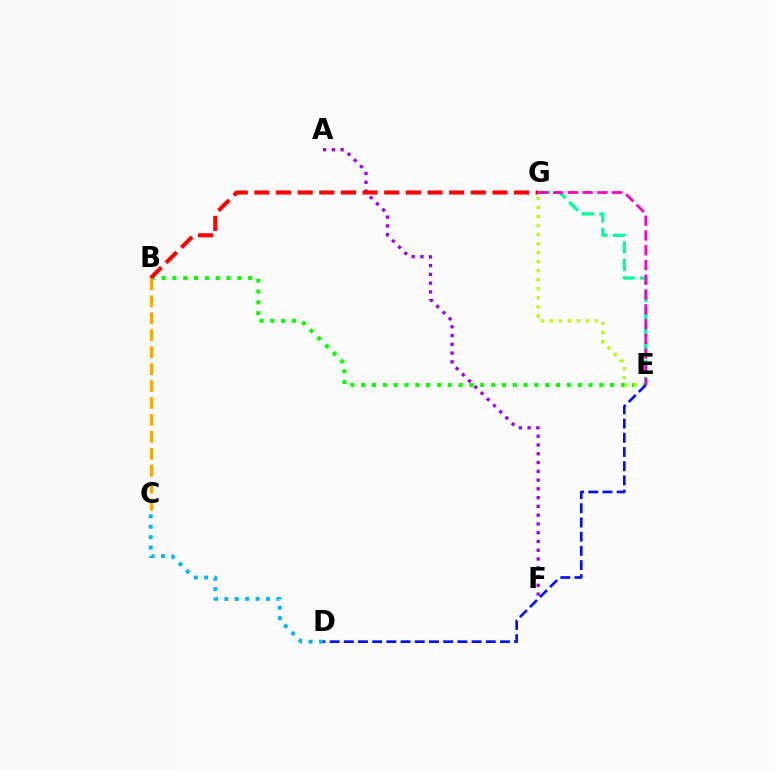{('C', 'D'): [{'color': '#00b5ff', 'line_style': 'dotted', 'thickness': 2.83}], ('B', 'E'): [{'color': '#08ff00', 'line_style': 'dotted', 'thickness': 2.94}], ('A', 'F'): [{'color': '#9b00ff', 'line_style': 'dotted', 'thickness': 2.38}], ('E', 'G'): [{'color': '#b3ff00', 'line_style': 'dotted', 'thickness': 2.45}, {'color': '#00ff9d', 'line_style': 'dashed', 'thickness': 2.37}, {'color': '#ff00bd', 'line_style': 'dashed', 'thickness': 2.01}], ('B', 'G'): [{'color': '#ff0000', 'line_style': 'dashed', 'thickness': 2.94}], ('D', 'E'): [{'color': '#0010ff', 'line_style': 'dashed', 'thickness': 1.93}], ('B', 'C'): [{'color': '#ffa500', 'line_style': 'dashed', 'thickness': 2.3}]}